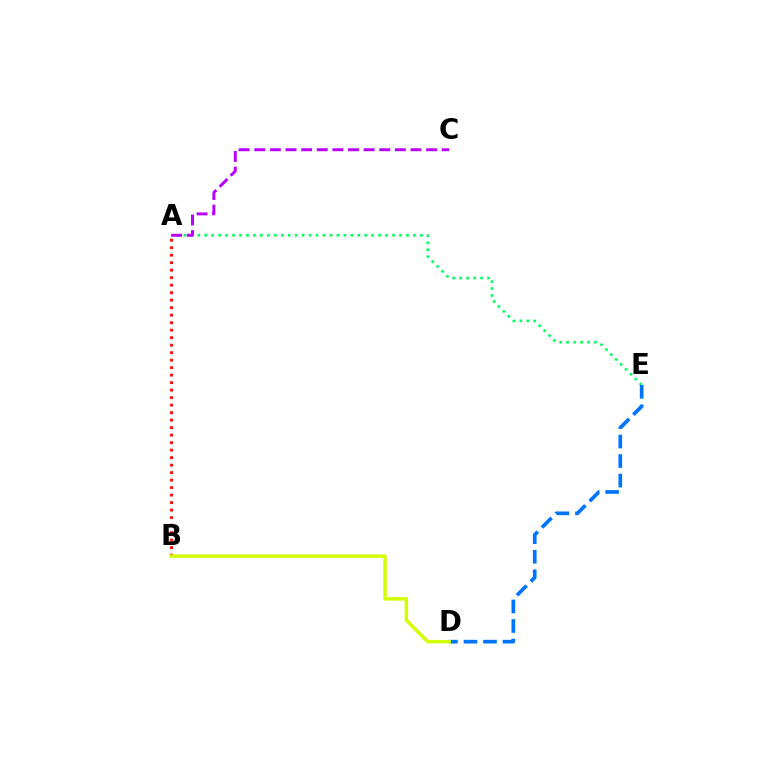{('A', 'E'): [{'color': '#00ff5c', 'line_style': 'dotted', 'thickness': 1.89}], ('D', 'E'): [{'color': '#0074ff', 'line_style': 'dashed', 'thickness': 2.65}], ('A', 'B'): [{'color': '#ff0000', 'line_style': 'dotted', 'thickness': 2.04}], ('B', 'D'): [{'color': '#d1ff00', 'line_style': 'solid', 'thickness': 2.5}], ('A', 'C'): [{'color': '#b900ff', 'line_style': 'dashed', 'thickness': 2.12}]}